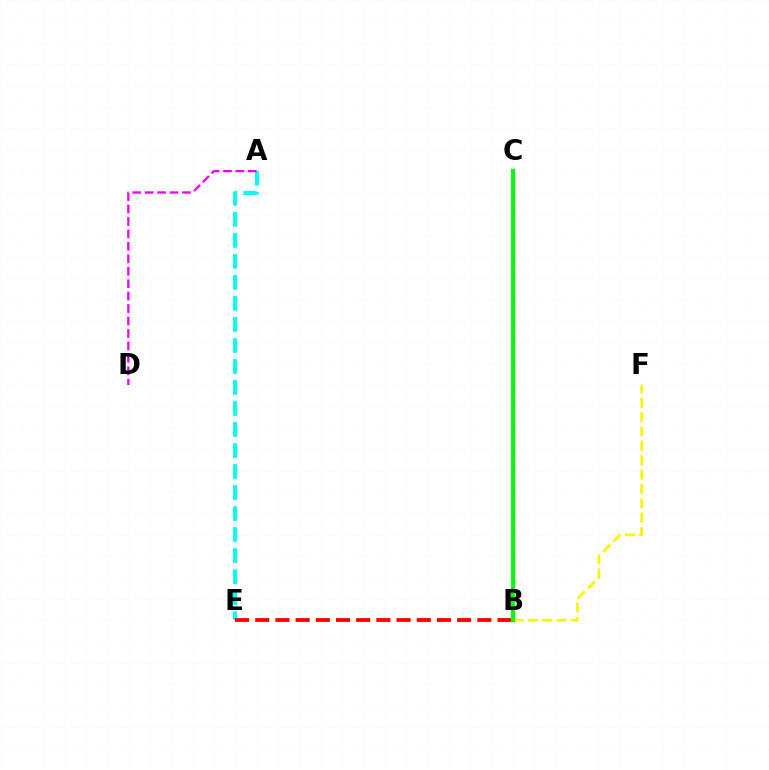{('B', 'C'): [{'color': '#0010ff', 'line_style': 'solid', 'thickness': 2.99}, {'color': '#08ff00', 'line_style': 'solid', 'thickness': 2.9}], ('A', 'E'): [{'color': '#00fff6', 'line_style': 'dashed', 'thickness': 2.85}], ('B', 'F'): [{'color': '#fcf500', 'line_style': 'dashed', 'thickness': 1.95}], ('B', 'E'): [{'color': '#ff0000', 'line_style': 'dashed', 'thickness': 2.74}], ('A', 'D'): [{'color': '#ee00ff', 'line_style': 'dashed', 'thickness': 1.69}]}